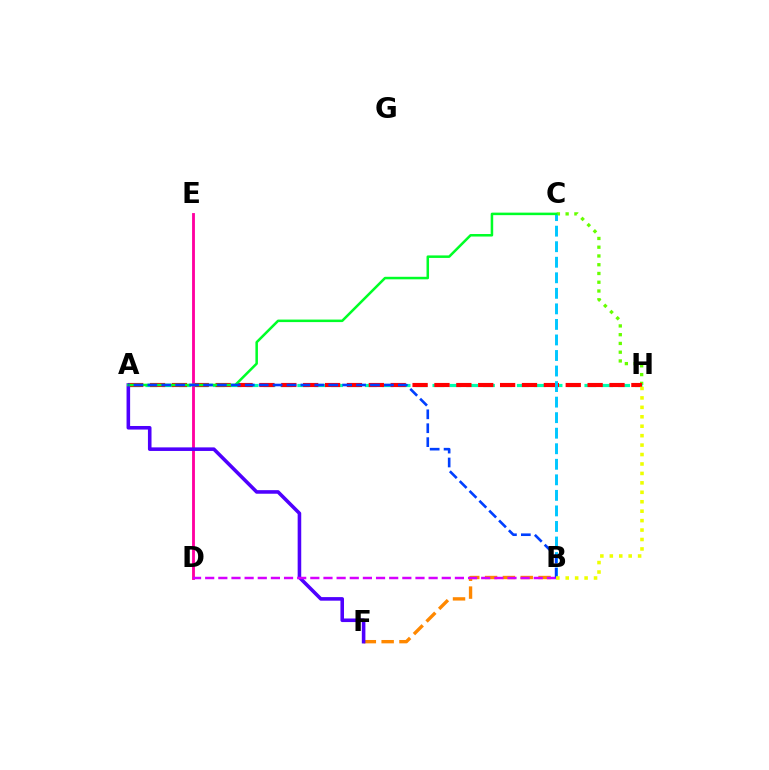{('C', 'H'): [{'color': '#66ff00', 'line_style': 'dotted', 'thickness': 2.38}], ('A', 'H'): [{'color': '#00ffaf', 'line_style': 'dashed', 'thickness': 2.29}, {'color': '#ff0000', 'line_style': 'dashed', 'thickness': 2.97}], ('B', 'F'): [{'color': '#ff8800', 'line_style': 'dashed', 'thickness': 2.42}], ('D', 'E'): [{'color': '#ff00a0', 'line_style': 'solid', 'thickness': 2.05}], ('B', 'C'): [{'color': '#00c7ff', 'line_style': 'dashed', 'thickness': 2.11}], ('A', 'F'): [{'color': '#4f00ff', 'line_style': 'solid', 'thickness': 2.58}], ('A', 'C'): [{'color': '#00ff27', 'line_style': 'solid', 'thickness': 1.81}], ('B', 'D'): [{'color': '#d600ff', 'line_style': 'dashed', 'thickness': 1.79}], ('A', 'B'): [{'color': '#003fff', 'line_style': 'dashed', 'thickness': 1.89}], ('B', 'H'): [{'color': '#eeff00', 'line_style': 'dotted', 'thickness': 2.56}]}